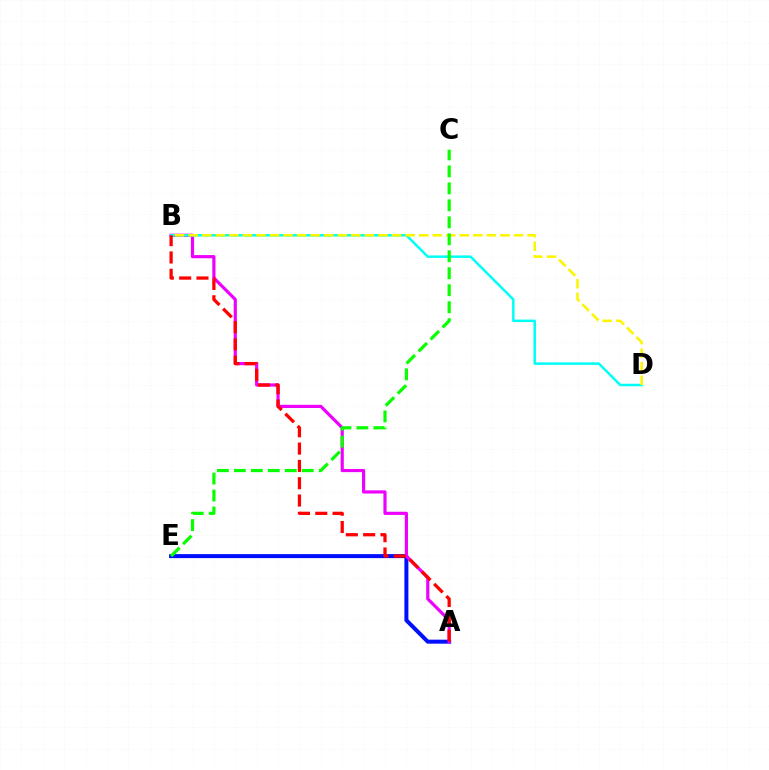{('A', 'E'): [{'color': '#0010ff', 'line_style': 'solid', 'thickness': 2.89}], ('A', 'B'): [{'color': '#ee00ff', 'line_style': 'solid', 'thickness': 2.29}, {'color': '#ff0000', 'line_style': 'dashed', 'thickness': 2.35}], ('B', 'D'): [{'color': '#00fff6', 'line_style': 'solid', 'thickness': 1.8}, {'color': '#fcf500', 'line_style': 'dashed', 'thickness': 1.84}], ('C', 'E'): [{'color': '#08ff00', 'line_style': 'dashed', 'thickness': 2.31}]}